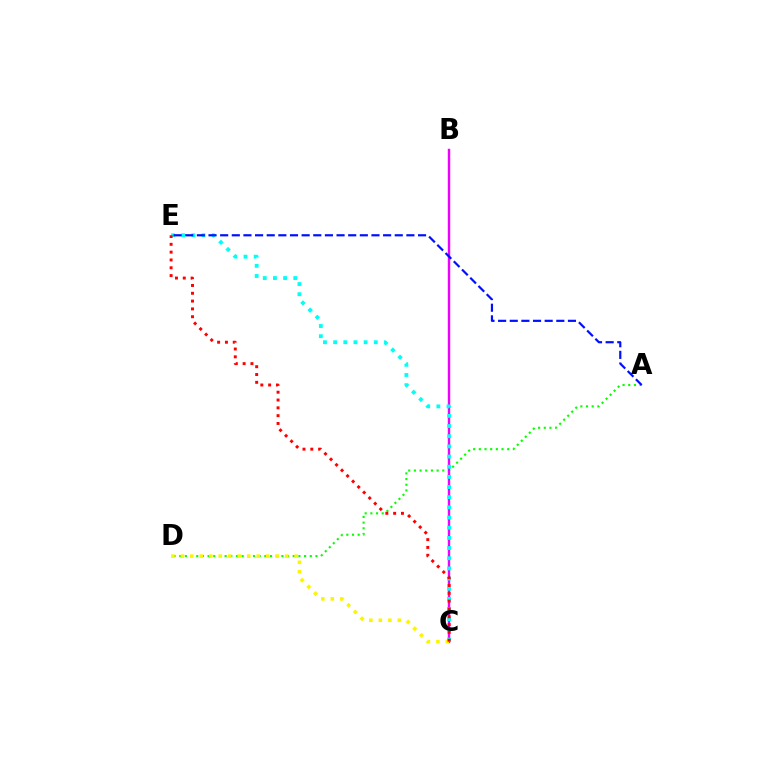{('A', 'D'): [{'color': '#08ff00', 'line_style': 'dotted', 'thickness': 1.54}], ('B', 'C'): [{'color': '#ee00ff', 'line_style': 'solid', 'thickness': 1.74}], ('C', 'D'): [{'color': '#fcf500', 'line_style': 'dotted', 'thickness': 2.58}], ('C', 'E'): [{'color': '#00fff6', 'line_style': 'dotted', 'thickness': 2.76}, {'color': '#ff0000', 'line_style': 'dotted', 'thickness': 2.12}], ('A', 'E'): [{'color': '#0010ff', 'line_style': 'dashed', 'thickness': 1.58}]}